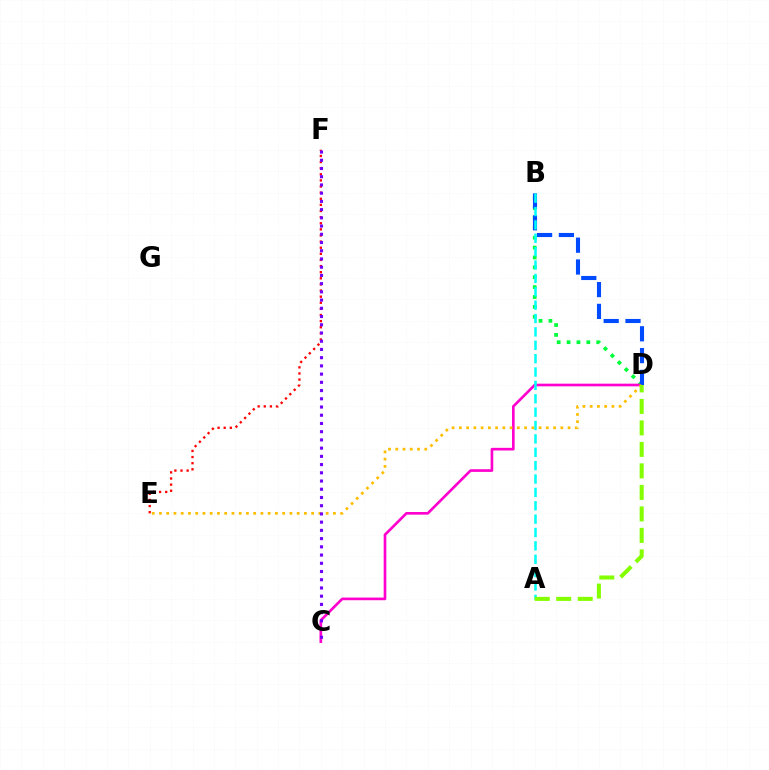{('E', 'F'): [{'color': '#ff0000', 'line_style': 'dotted', 'thickness': 1.66}], ('B', 'D'): [{'color': '#00ff39', 'line_style': 'dotted', 'thickness': 2.69}, {'color': '#004bff', 'line_style': 'dashed', 'thickness': 2.96}], ('C', 'D'): [{'color': '#ff00cf', 'line_style': 'solid', 'thickness': 1.91}], ('A', 'B'): [{'color': '#00fff6', 'line_style': 'dashed', 'thickness': 1.82}], ('D', 'E'): [{'color': '#ffbd00', 'line_style': 'dotted', 'thickness': 1.97}], ('A', 'D'): [{'color': '#84ff00', 'line_style': 'dashed', 'thickness': 2.92}], ('C', 'F'): [{'color': '#7200ff', 'line_style': 'dotted', 'thickness': 2.23}]}